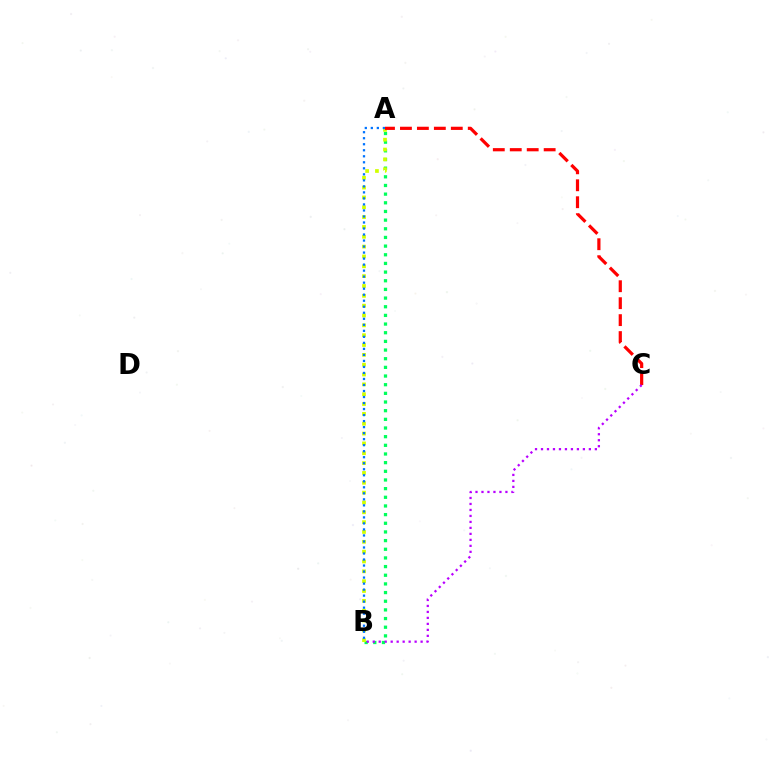{('A', 'B'): [{'color': '#00ff5c', 'line_style': 'dotted', 'thickness': 2.35}, {'color': '#d1ff00', 'line_style': 'dotted', 'thickness': 2.67}, {'color': '#0074ff', 'line_style': 'dotted', 'thickness': 1.64}], ('A', 'C'): [{'color': '#ff0000', 'line_style': 'dashed', 'thickness': 2.3}], ('B', 'C'): [{'color': '#b900ff', 'line_style': 'dotted', 'thickness': 1.63}]}